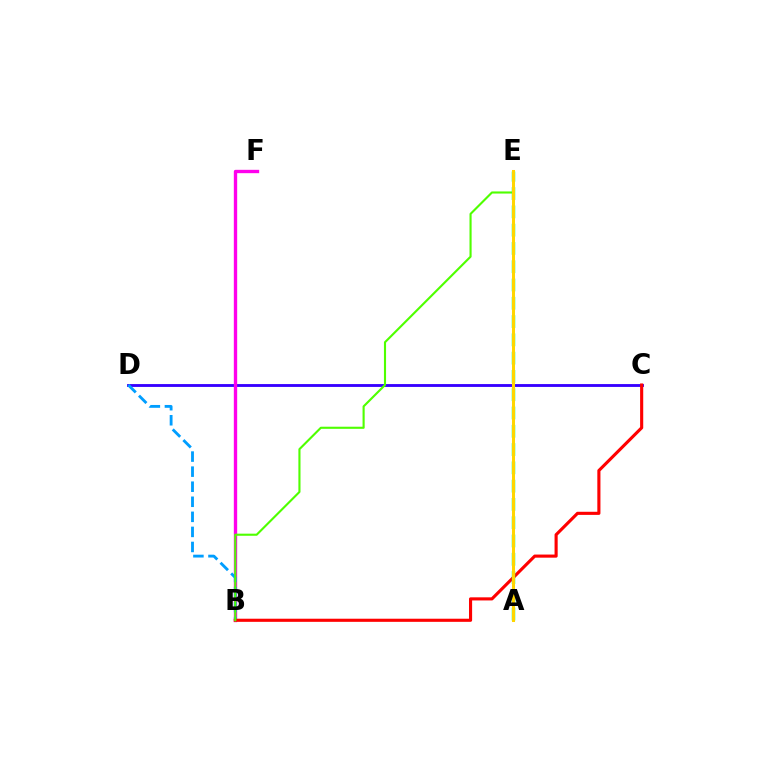{('C', 'D'): [{'color': '#3700ff', 'line_style': 'solid', 'thickness': 2.05}], ('B', 'F'): [{'color': '#ff00ed', 'line_style': 'solid', 'thickness': 2.41}], ('B', 'D'): [{'color': '#009eff', 'line_style': 'dashed', 'thickness': 2.05}], ('B', 'C'): [{'color': '#ff0000', 'line_style': 'solid', 'thickness': 2.24}], ('B', 'E'): [{'color': '#4fff00', 'line_style': 'solid', 'thickness': 1.53}], ('A', 'E'): [{'color': '#00ff86', 'line_style': 'dashed', 'thickness': 2.48}, {'color': '#ffd500', 'line_style': 'solid', 'thickness': 2.18}]}